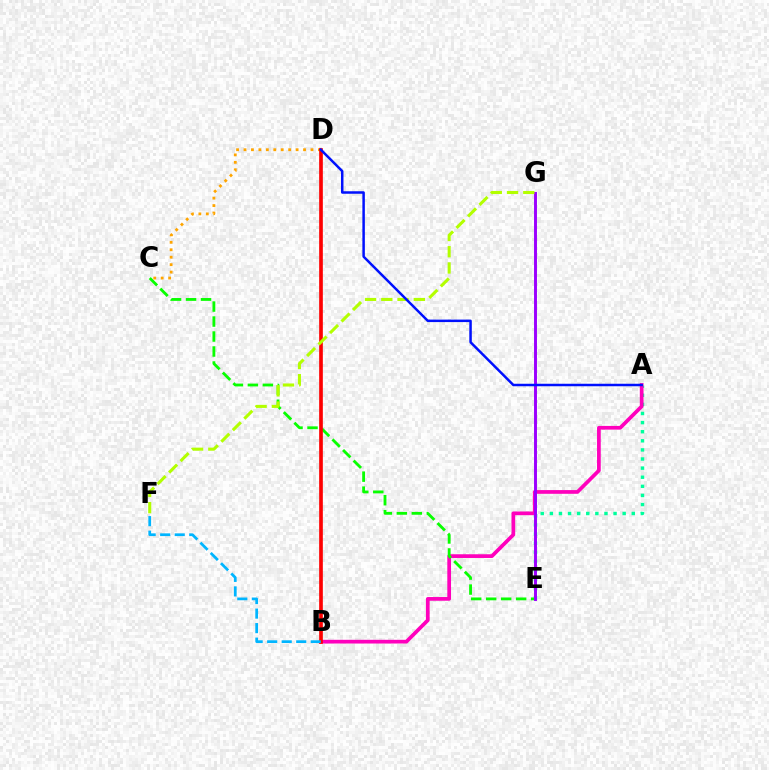{('A', 'E'): [{'color': '#00ff9d', 'line_style': 'dotted', 'thickness': 2.47}], ('A', 'B'): [{'color': '#ff00bd', 'line_style': 'solid', 'thickness': 2.68}], ('C', 'E'): [{'color': '#08ff00', 'line_style': 'dashed', 'thickness': 2.04}], ('C', 'D'): [{'color': '#ffa500', 'line_style': 'dotted', 'thickness': 2.02}], ('E', 'G'): [{'color': '#9b00ff', 'line_style': 'solid', 'thickness': 2.12}], ('B', 'D'): [{'color': '#ff0000', 'line_style': 'solid', 'thickness': 2.65}], ('F', 'G'): [{'color': '#b3ff00', 'line_style': 'dashed', 'thickness': 2.21}], ('A', 'D'): [{'color': '#0010ff', 'line_style': 'solid', 'thickness': 1.79}], ('B', 'F'): [{'color': '#00b5ff', 'line_style': 'dashed', 'thickness': 1.97}]}